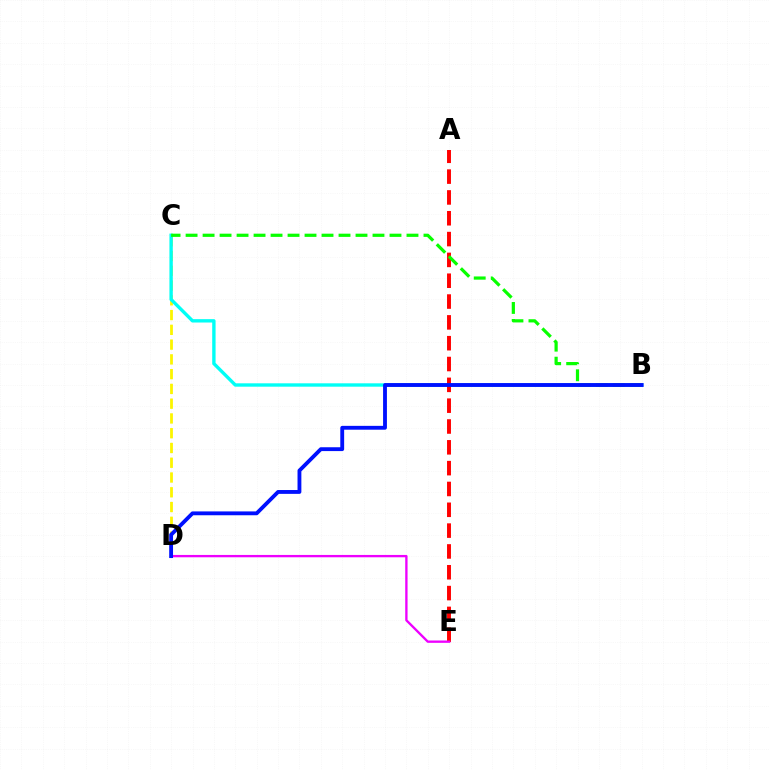{('C', 'D'): [{'color': '#fcf500', 'line_style': 'dashed', 'thickness': 2.01}], ('B', 'C'): [{'color': '#00fff6', 'line_style': 'solid', 'thickness': 2.43}, {'color': '#08ff00', 'line_style': 'dashed', 'thickness': 2.31}], ('A', 'E'): [{'color': '#ff0000', 'line_style': 'dashed', 'thickness': 2.83}], ('D', 'E'): [{'color': '#ee00ff', 'line_style': 'solid', 'thickness': 1.68}], ('B', 'D'): [{'color': '#0010ff', 'line_style': 'solid', 'thickness': 2.77}]}